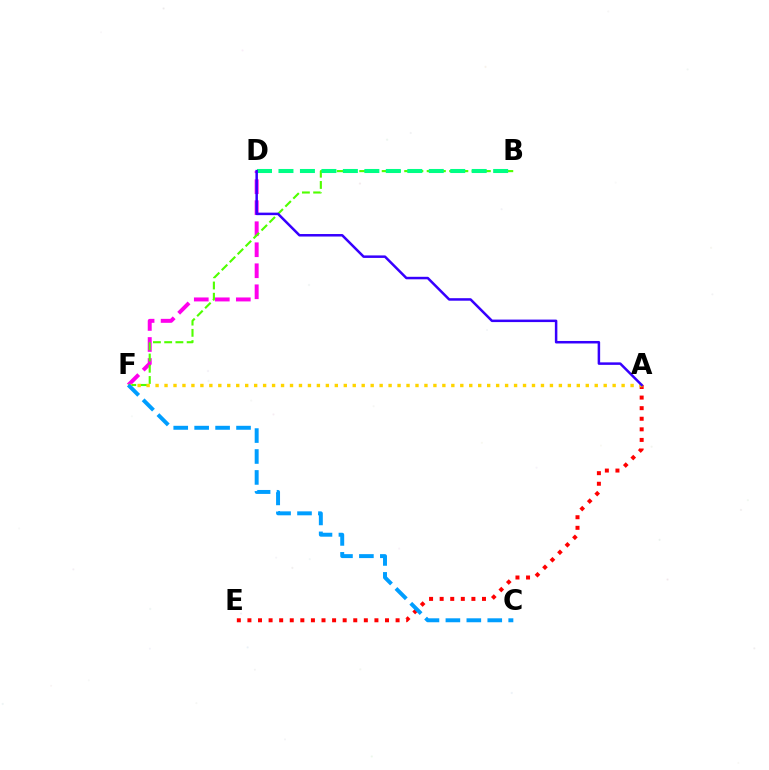{('D', 'F'): [{'color': '#ff00ed', 'line_style': 'dashed', 'thickness': 2.86}], ('B', 'F'): [{'color': '#4fff00', 'line_style': 'dashed', 'thickness': 1.53}], ('A', 'E'): [{'color': '#ff0000', 'line_style': 'dotted', 'thickness': 2.88}], ('A', 'F'): [{'color': '#ffd500', 'line_style': 'dotted', 'thickness': 2.44}], ('B', 'D'): [{'color': '#00ff86', 'line_style': 'dashed', 'thickness': 2.92}], ('A', 'D'): [{'color': '#3700ff', 'line_style': 'solid', 'thickness': 1.8}], ('C', 'F'): [{'color': '#009eff', 'line_style': 'dashed', 'thickness': 2.84}]}